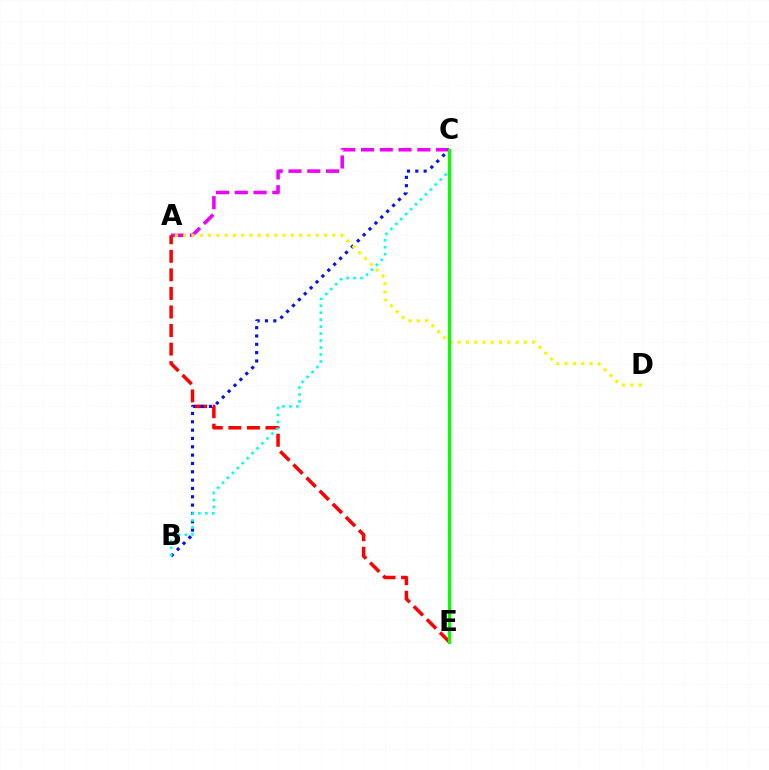{('A', 'C'): [{'color': '#ee00ff', 'line_style': 'dashed', 'thickness': 2.55}], ('A', 'E'): [{'color': '#ff0000', 'line_style': 'dashed', 'thickness': 2.52}], ('B', 'C'): [{'color': '#0010ff', 'line_style': 'dotted', 'thickness': 2.26}, {'color': '#00fff6', 'line_style': 'dotted', 'thickness': 1.89}], ('A', 'D'): [{'color': '#fcf500', 'line_style': 'dotted', 'thickness': 2.25}], ('C', 'E'): [{'color': '#08ff00', 'line_style': 'solid', 'thickness': 2.27}]}